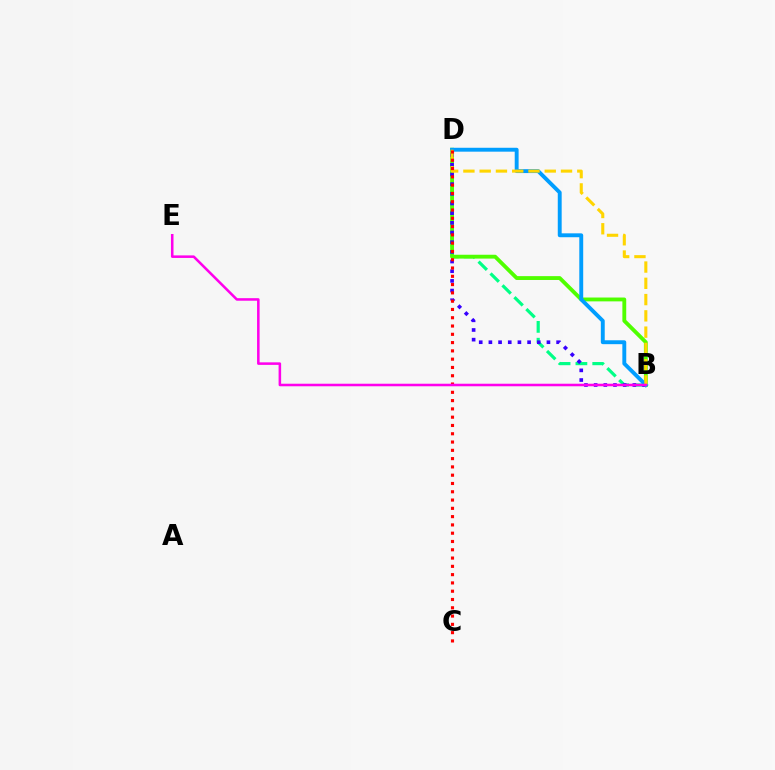{('B', 'D'): [{'color': '#00ff86', 'line_style': 'dashed', 'thickness': 2.29}, {'color': '#4fff00', 'line_style': 'solid', 'thickness': 2.77}, {'color': '#3700ff', 'line_style': 'dotted', 'thickness': 2.63}, {'color': '#009eff', 'line_style': 'solid', 'thickness': 2.8}, {'color': '#ffd500', 'line_style': 'dashed', 'thickness': 2.21}], ('C', 'D'): [{'color': '#ff0000', 'line_style': 'dotted', 'thickness': 2.25}], ('B', 'E'): [{'color': '#ff00ed', 'line_style': 'solid', 'thickness': 1.83}]}